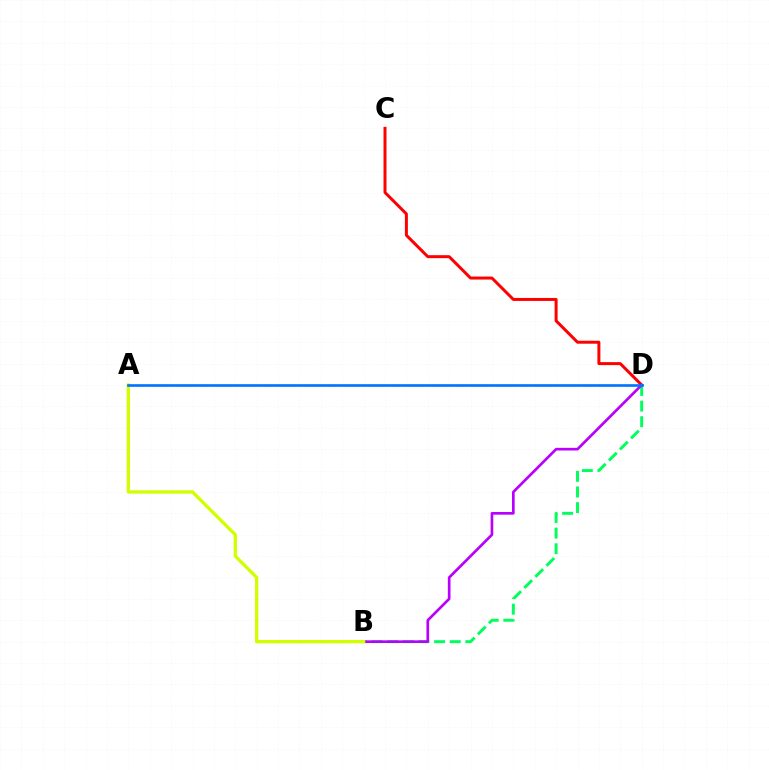{('B', 'D'): [{'color': '#00ff5c', 'line_style': 'dashed', 'thickness': 2.12}, {'color': '#b900ff', 'line_style': 'solid', 'thickness': 1.92}], ('C', 'D'): [{'color': '#ff0000', 'line_style': 'solid', 'thickness': 2.15}], ('A', 'B'): [{'color': '#d1ff00', 'line_style': 'solid', 'thickness': 2.38}], ('A', 'D'): [{'color': '#0074ff', 'line_style': 'solid', 'thickness': 1.91}]}